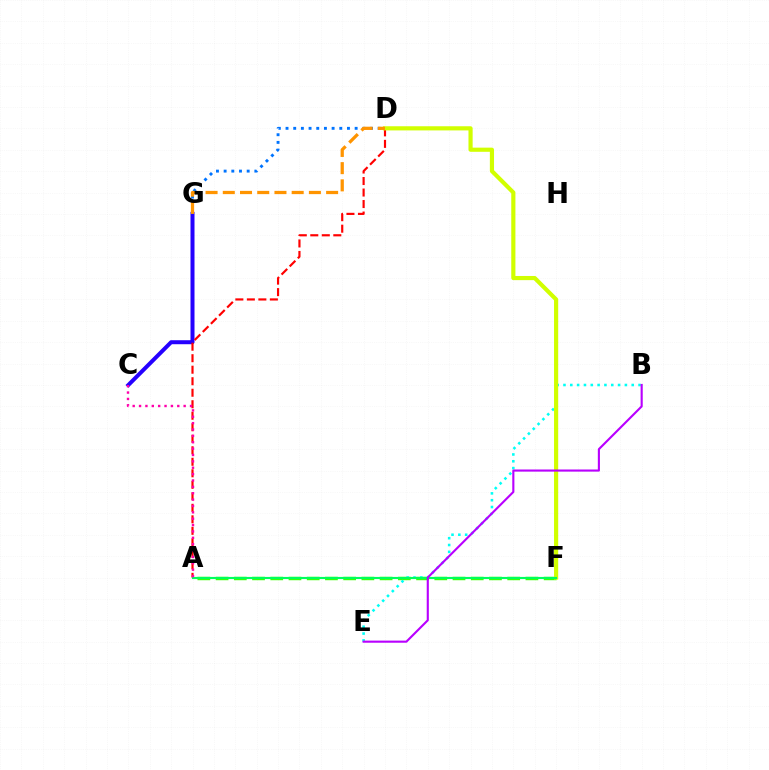{('A', 'F'): [{'color': '#3dff00', 'line_style': 'dashed', 'thickness': 2.48}, {'color': '#00ff5c', 'line_style': 'solid', 'thickness': 1.54}], ('C', 'G'): [{'color': '#2500ff', 'line_style': 'solid', 'thickness': 2.88}], ('A', 'D'): [{'color': '#ff0000', 'line_style': 'dashed', 'thickness': 1.56}], ('B', 'E'): [{'color': '#00fff6', 'line_style': 'dotted', 'thickness': 1.85}, {'color': '#b900ff', 'line_style': 'solid', 'thickness': 1.53}], ('D', 'G'): [{'color': '#0074ff', 'line_style': 'dotted', 'thickness': 2.09}, {'color': '#ff9400', 'line_style': 'dashed', 'thickness': 2.34}], ('D', 'F'): [{'color': '#d1ff00', 'line_style': 'solid', 'thickness': 2.99}], ('A', 'C'): [{'color': '#ff00ac', 'line_style': 'dotted', 'thickness': 1.73}]}